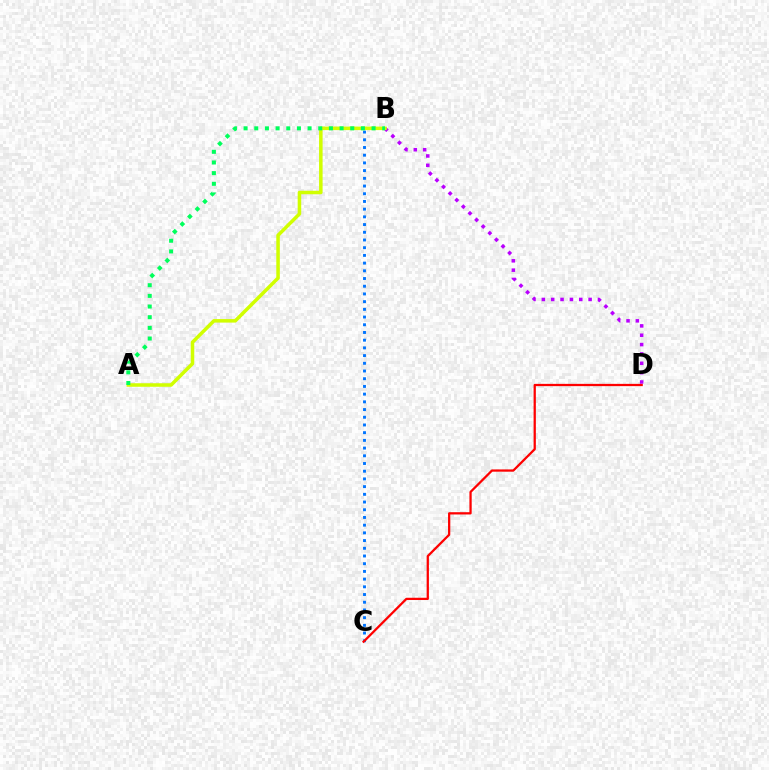{('B', 'D'): [{'color': '#b900ff', 'line_style': 'dotted', 'thickness': 2.54}], ('B', 'C'): [{'color': '#0074ff', 'line_style': 'dotted', 'thickness': 2.09}], ('C', 'D'): [{'color': '#ff0000', 'line_style': 'solid', 'thickness': 1.63}], ('A', 'B'): [{'color': '#d1ff00', 'line_style': 'solid', 'thickness': 2.54}, {'color': '#00ff5c', 'line_style': 'dotted', 'thickness': 2.9}]}